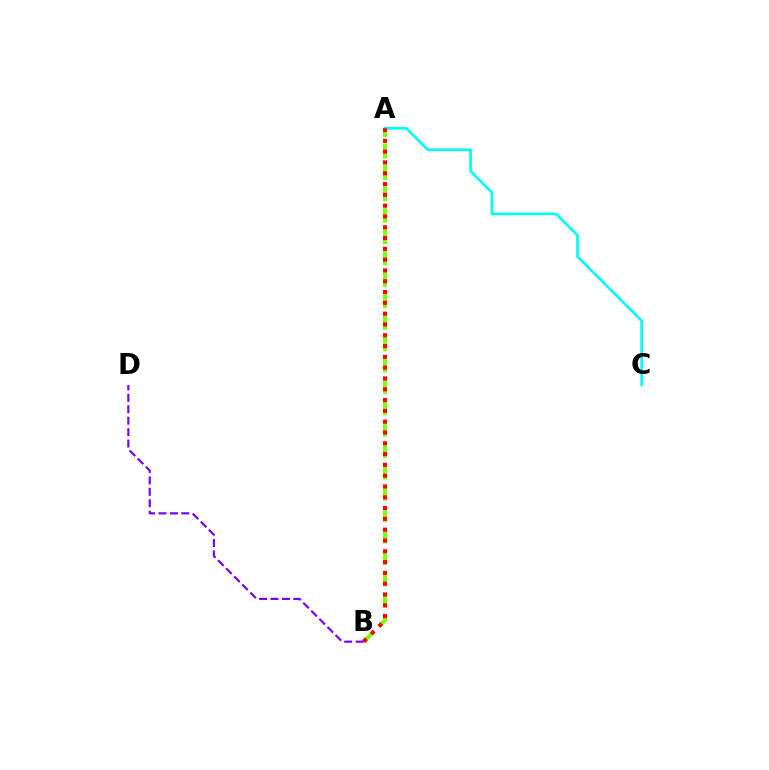{('A', 'B'): [{'color': '#84ff00', 'line_style': 'dashed', 'thickness': 2.91}, {'color': '#ff0000', 'line_style': 'dotted', 'thickness': 2.93}], ('A', 'C'): [{'color': '#00fff6', 'line_style': 'solid', 'thickness': 1.94}], ('B', 'D'): [{'color': '#7200ff', 'line_style': 'dashed', 'thickness': 1.55}]}